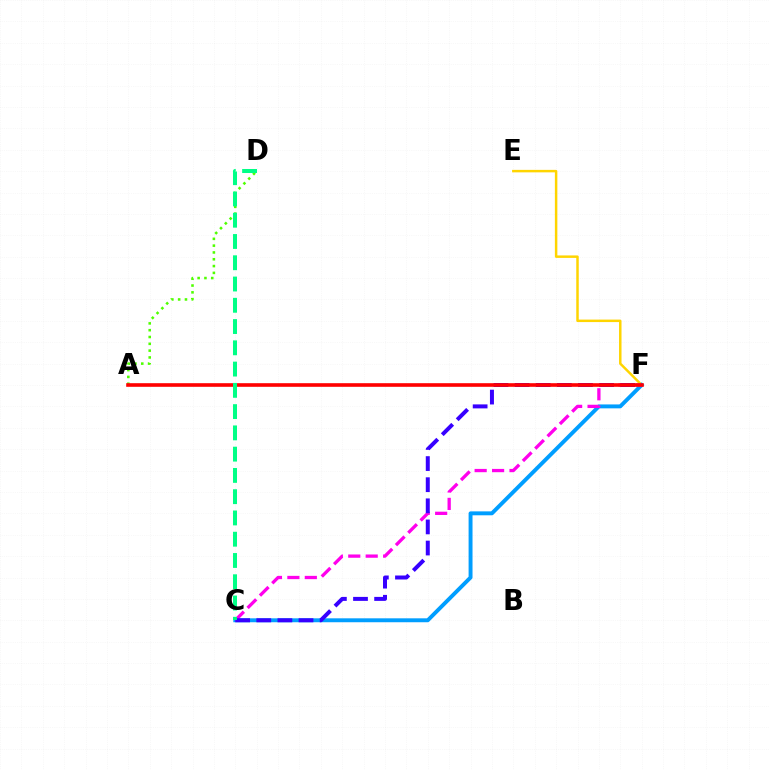{('E', 'F'): [{'color': '#ffd500', 'line_style': 'solid', 'thickness': 1.78}], ('A', 'D'): [{'color': '#4fff00', 'line_style': 'dotted', 'thickness': 1.85}], ('C', 'F'): [{'color': '#009eff', 'line_style': 'solid', 'thickness': 2.82}, {'color': '#ff00ed', 'line_style': 'dashed', 'thickness': 2.37}, {'color': '#3700ff', 'line_style': 'dashed', 'thickness': 2.87}], ('A', 'F'): [{'color': '#ff0000', 'line_style': 'solid', 'thickness': 2.61}], ('C', 'D'): [{'color': '#00ff86', 'line_style': 'dashed', 'thickness': 2.89}]}